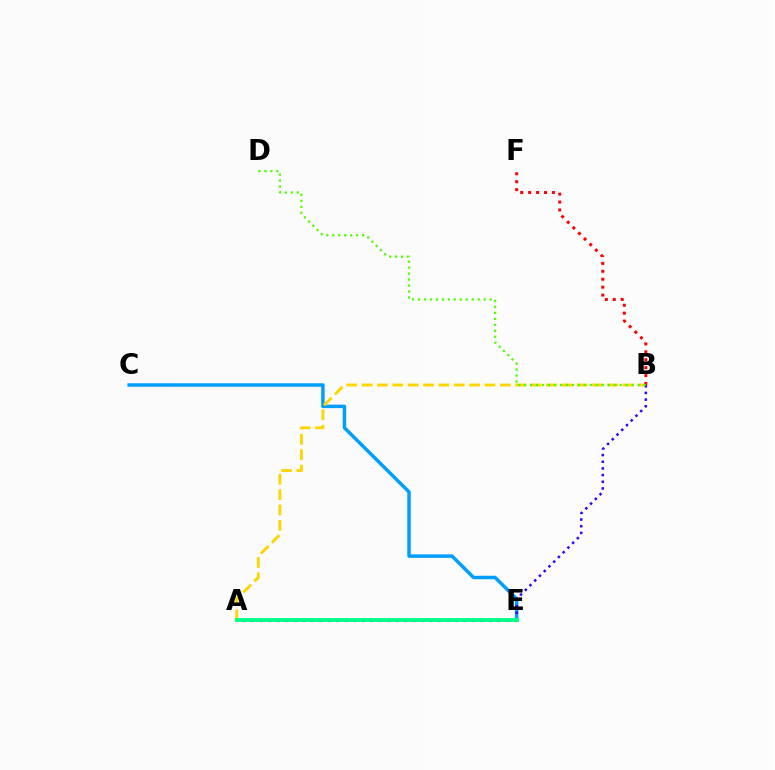{('C', 'E'): [{'color': '#009eff', 'line_style': 'solid', 'thickness': 2.51}], ('A', 'B'): [{'color': '#ffd500', 'line_style': 'dashed', 'thickness': 2.09}, {'color': '#3700ff', 'line_style': 'dotted', 'thickness': 1.81}], ('A', 'E'): [{'color': '#ff00ed', 'line_style': 'dotted', 'thickness': 2.31}, {'color': '#00ff86', 'line_style': 'solid', 'thickness': 2.75}], ('B', 'F'): [{'color': '#ff0000', 'line_style': 'dotted', 'thickness': 2.15}], ('B', 'D'): [{'color': '#4fff00', 'line_style': 'dotted', 'thickness': 1.62}]}